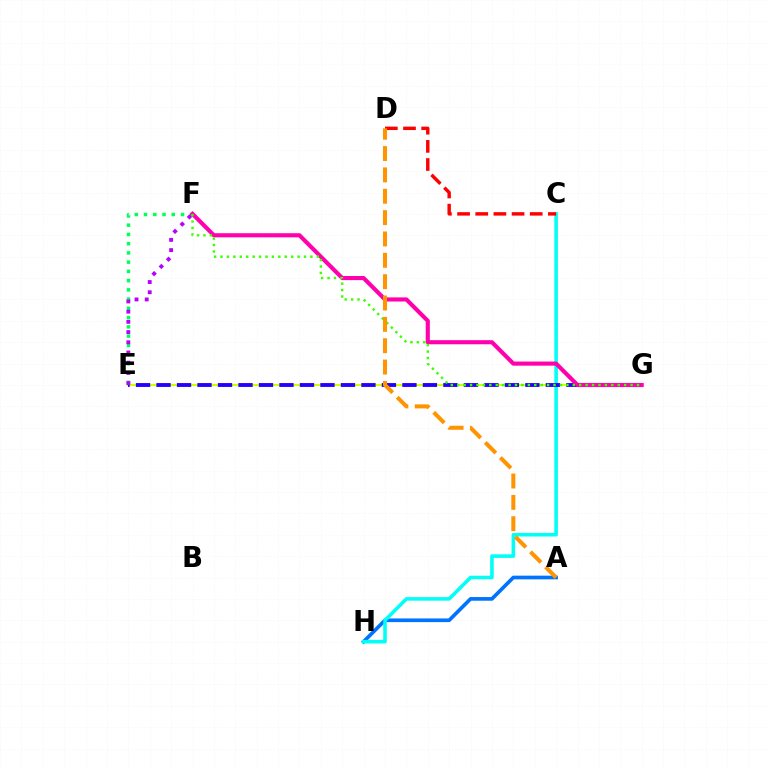{('A', 'H'): [{'color': '#0074ff', 'line_style': 'solid', 'thickness': 2.65}], ('E', 'F'): [{'color': '#00ff5c', 'line_style': 'dotted', 'thickness': 2.51}, {'color': '#b900ff', 'line_style': 'dotted', 'thickness': 2.77}], ('E', 'G'): [{'color': '#d1ff00', 'line_style': 'solid', 'thickness': 1.52}, {'color': '#2500ff', 'line_style': 'dashed', 'thickness': 2.78}], ('C', 'H'): [{'color': '#00fff6', 'line_style': 'solid', 'thickness': 2.56}], ('F', 'G'): [{'color': '#ff00ac', 'line_style': 'solid', 'thickness': 2.96}, {'color': '#3dff00', 'line_style': 'dotted', 'thickness': 1.74}], ('C', 'D'): [{'color': '#ff0000', 'line_style': 'dashed', 'thickness': 2.47}], ('A', 'D'): [{'color': '#ff9400', 'line_style': 'dashed', 'thickness': 2.9}]}